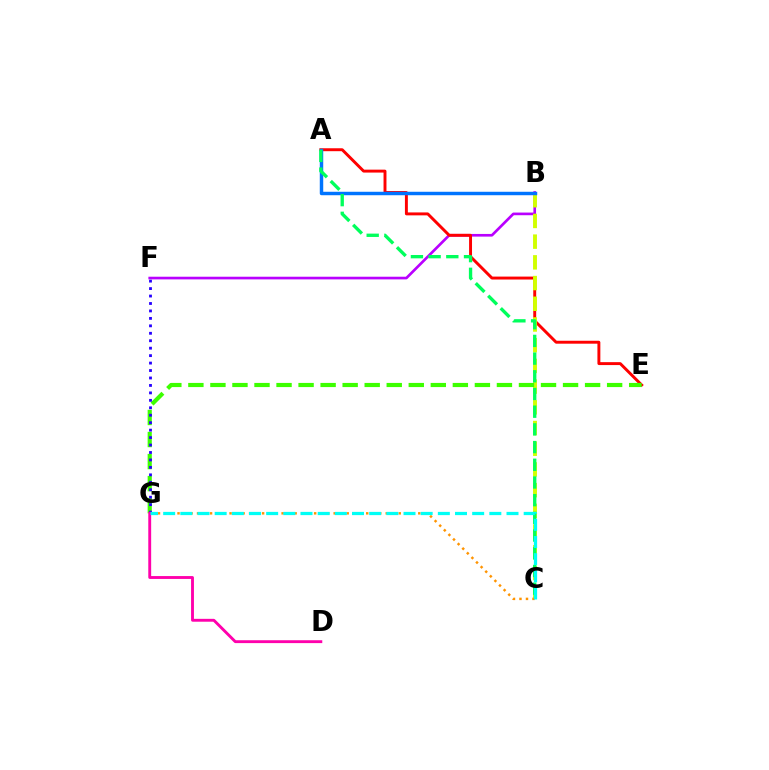{('B', 'F'): [{'color': '#b900ff', 'line_style': 'solid', 'thickness': 1.92}], ('A', 'E'): [{'color': '#ff0000', 'line_style': 'solid', 'thickness': 2.11}], ('B', 'C'): [{'color': '#d1ff00', 'line_style': 'dashed', 'thickness': 2.81}], ('E', 'G'): [{'color': '#3dff00', 'line_style': 'dashed', 'thickness': 2.99}], ('F', 'G'): [{'color': '#2500ff', 'line_style': 'dotted', 'thickness': 2.02}], ('A', 'B'): [{'color': '#0074ff', 'line_style': 'solid', 'thickness': 2.48}], ('A', 'C'): [{'color': '#00ff5c', 'line_style': 'dashed', 'thickness': 2.4}], ('D', 'G'): [{'color': '#ff00ac', 'line_style': 'solid', 'thickness': 2.07}], ('C', 'G'): [{'color': '#ff9400', 'line_style': 'dotted', 'thickness': 1.77}, {'color': '#00fff6', 'line_style': 'dashed', 'thickness': 2.33}]}